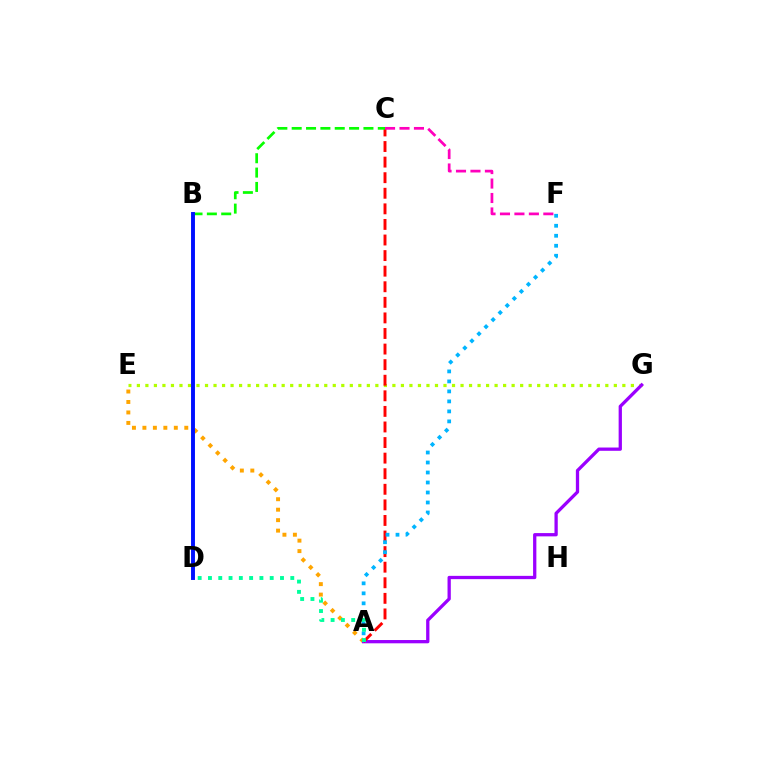{('A', 'E'): [{'color': '#ffa500', 'line_style': 'dotted', 'thickness': 2.84}], ('E', 'G'): [{'color': '#b3ff00', 'line_style': 'dotted', 'thickness': 2.31}], ('A', 'G'): [{'color': '#9b00ff', 'line_style': 'solid', 'thickness': 2.36}], ('A', 'C'): [{'color': '#ff0000', 'line_style': 'dashed', 'thickness': 2.12}], ('A', 'F'): [{'color': '#00b5ff', 'line_style': 'dotted', 'thickness': 2.72}], ('A', 'D'): [{'color': '#00ff9d', 'line_style': 'dotted', 'thickness': 2.8}], ('C', 'F'): [{'color': '#ff00bd', 'line_style': 'dashed', 'thickness': 1.96}], ('B', 'C'): [{'color': '#08ff00', 'line_style': 'dashed', 'thickness': 1.95}], ('B', 'D'): [{'color': '#0010ff', 'line_style': 'solid', 'thickness': 2.82}]}